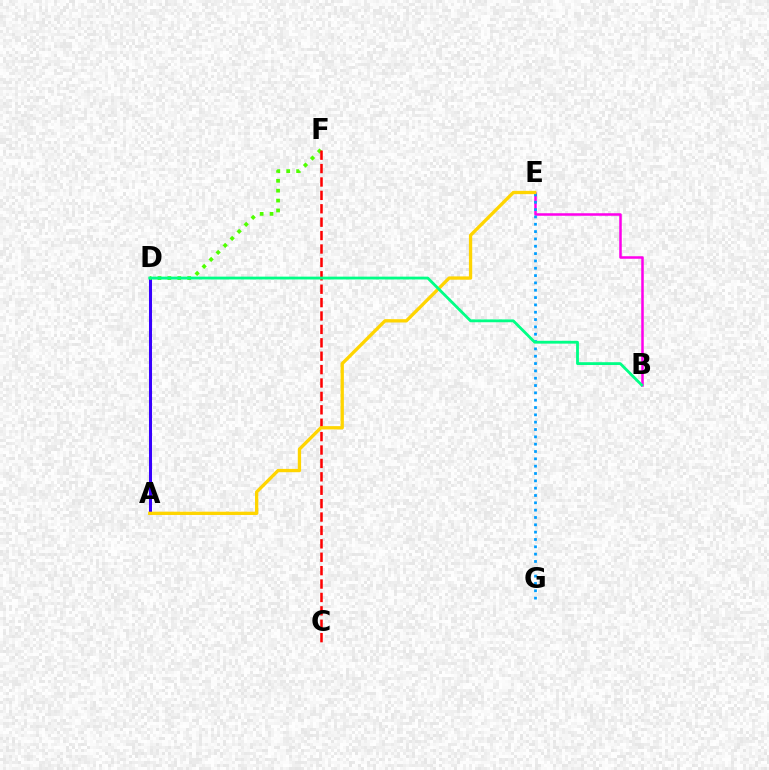{('A', 'D'): [{'color': '#3700ff', 'line_style': 'solid', 'thickness': 2.19}], ('B', 'E'): [{'color': '#ff00ed', 'line_style': 'solid', 'thickness': 1.82}], ('D', 'F'): [{'color': '#4fff00', 'line_style': 'dotted', 'thickness': 2.69}], ('C', 'F'): [{'color': '#ff0000', 'line_style': 'dashed', 'thickness': 1.82}], ('E', 'G'): [{'color': '#009eff', 'line_style': 'dotted', 'thickness': 1.99}], ('A', 'E'): [{'color': '#ffd500', 'line_style': 'solid', 'thickness': 2.38}], ('B', 'D'): [{'color': '#00ff86', 'line_style': 'solid', 'thickness': 2.03}]}